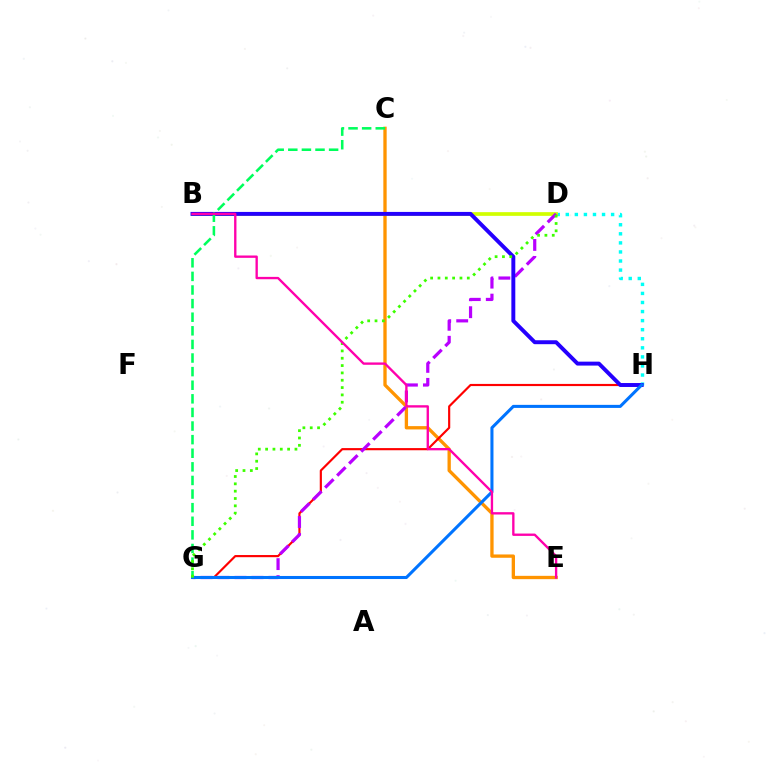{('C', 'E'): [{'color': '#ff9400', 'line_style': 'solid', 'thickness': 2.39}], ('D', 'H'): [{'color': '#00fff6', 'line_style': 'dotted', 'thickness': 2.46}], ('B', 'D'): [{'color': '#d1ff00', 'line_style': 'solid', 'thickness': 2.66}], ('G', 'H'): [{'color': '#ff0000', 'line_style': 'solid', 'thickness': 1.56}, {'color': '#0074ff', 'line_style': 'solid', 'thickness': 2.2}], ('D', 'G'): [{'color': '#b900ff', 'line_style': 'dashed', 'thickness': 2.31}, {'color': '#3dff00', 'line_style': 'dotted', 'thickness': 1.99}], ('B', 'H'): [{'color': '#2500ff', 'line_style': 'solid', 'thickness': 2.83}], ('C', 'G'): [{'color': '#00ff5c', 'line_style': 'dashed', 'thickness': 1.85}], ('B', 'E'): [{'color': '#ff00ac', 'line_style': 'solid', 'thickness': 1.69}]}